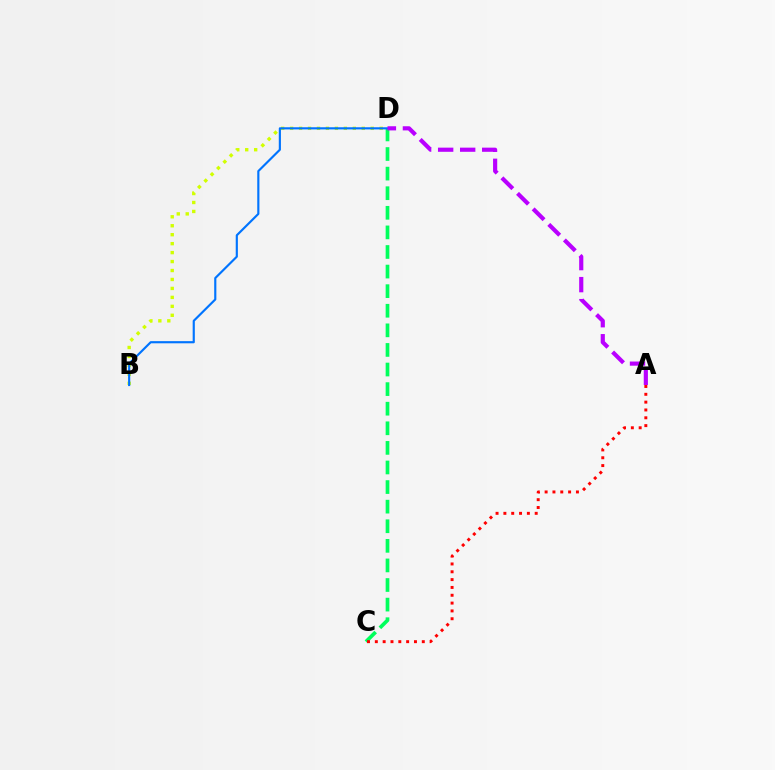{('C', 'D'): [{'color': '#00ff5c', 'line_style': 'dashed', 'thickness': 2.66}], ('B', 'D'): [{'color': '#d1ff00', 'line_style': 'dotted', 'thickness': 2.43}, {'color': '#0074ff', 'line_style': 'solid', 'thickness': 1.55}], ('A', 'C'): [{'color': '#ff0000', 'line_style': 'dotted', 'thickness': 2.13}], ('A', 'D'): [{'color': '#b900ff', 'line_style': 'dashed', 'thickness': 2.99}]}